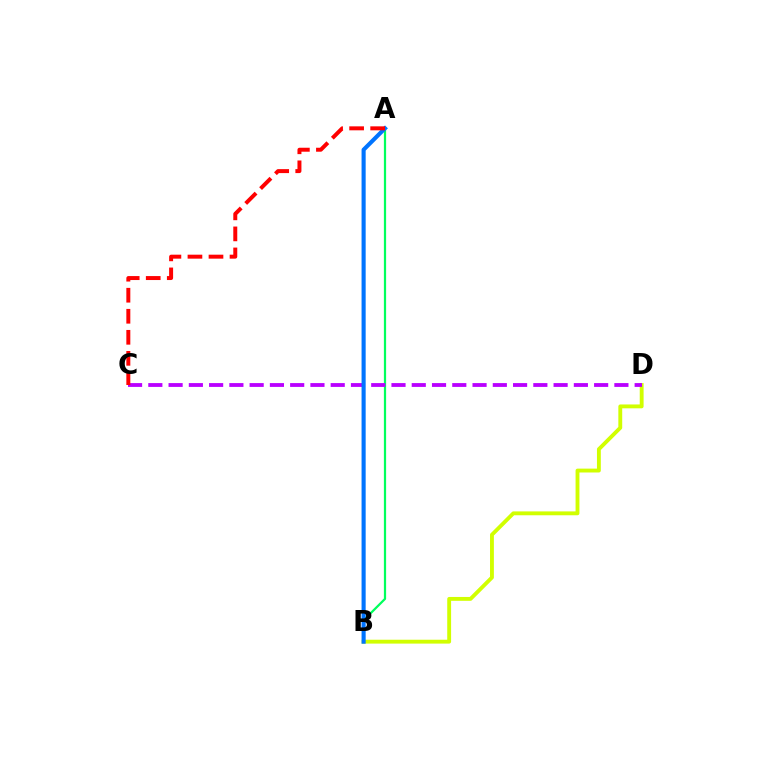{('A', 'B'): [{'color': '#00ff5c', 'line_style': 'solid', 'thickness': 1.61}, {'color': '#0074ff', 'line_style': 'solid', 'thickness': 2.96}], ('B', 'D'): [{'color': '#d1ff00', 'line_style': 'solid', 'thickness': 2.78}], ('C', 'D'): [{'color': '#b900ff', 'line_style': 'dashed', 'thickness': 2.75}], ('A', 'C'): [{'color': '#ff0000', 'line_style': 'dashed', 'thickness': 2.86}]}